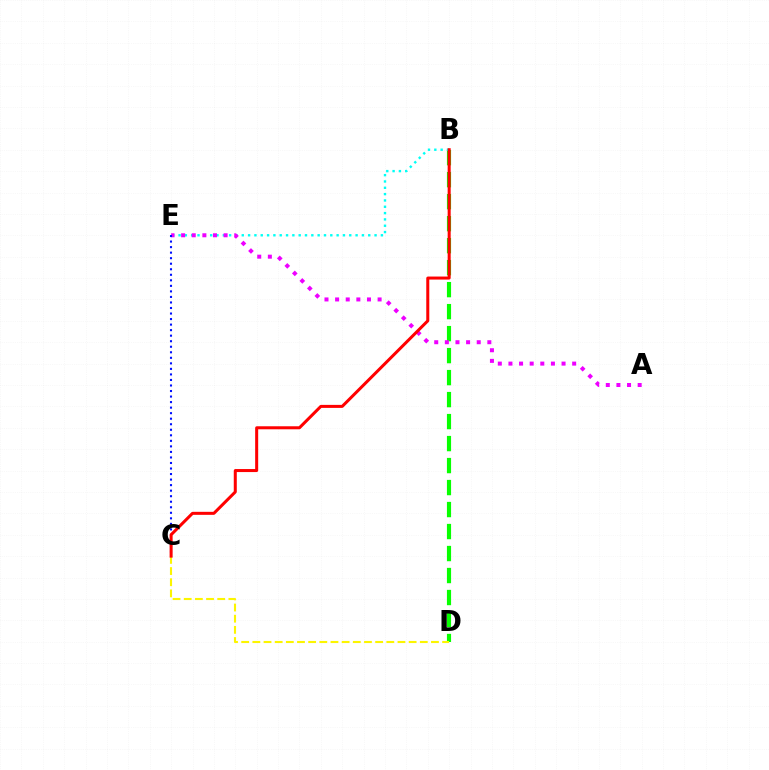{('B', 'D'): [{'color': '#08ff00', 'line_style': 'dashed', 'thickness': 2.99}], ('C', 'D'): [{'color': '#fcf500', 'line_style': 'dashed', 'thickness': 1.52}], ('B', 'E'): [{'color': '#00fff6', 'line_style': 'dotted', 'thickness': 1.72}], ('A', 'E'): [{'color': '#ee00ff', 'line_style': 'dotted', 'thickness': 2.89}], ('C', 'E'): [{'color': '#0010ff', 'line_style': 'dotted', 'thickness': 1.5}], ('B', 'C'): [{'color': '#ff0000', 'line_style': 'solid', 'thickness': 2.18}]}